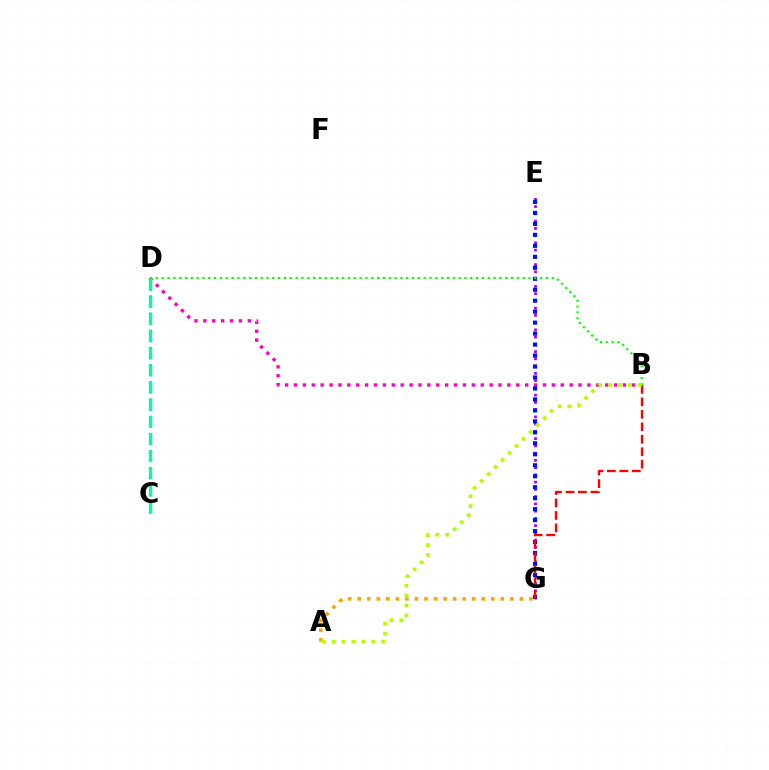{('B', 'D'): [{'color': '#ff00bd', 'line_style': 'dotted', 'thickness': 2.42}, {'color': '#08ff00', 'line_style': 'dotted', 'thickness': 1.58}], ('E', 'G'): [{'color': '#9b00ff', 'line_style': 'dotted', 'thickness': 1.97}, {'color': '#0010ff', 'line_style': 'dotted', 'thickness': 2.98}], ('A', 'G'): [{'color': '#ffa500', 'line_style': 'dotted', 'thickness': 2.59}], ('C', 'D'): [{'color': '#00b5ff', 'line_style': 'dotted', 'thickness': 2.33}, {'color': '#00ff9d', 'line_style': 'dashed', 'thickness': 2.32}], ('B', 'G'): [{'color': '#ff0000', 'line_style': 'dashed', 'thickness': 1.69}], ('A', 'B'): [{'color': '#b3ff00', 'line_style': 'dotted', 'thickness': 2.69}]}